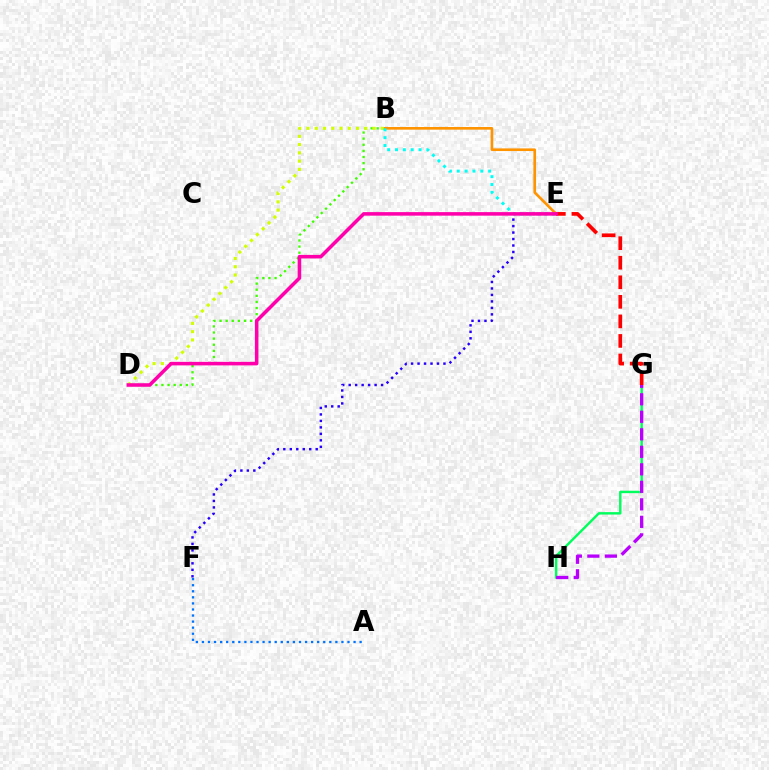{('E', 'F'): [{'color': '#2500ff', 'line_style': 'dotted', 'thickness': 1.76}], ('G', 'H'): [{'color': '#00ff5c', 'line_style': 'solid', 'thickness': 1.75}, {'color': '#b900ff', 'line_style': 'dashed', 'thickness': 2.38}], ('B', 'D'): [{'color': '#3dff00', 'line_style': 'dotted', 'thickness': 1.66}, {'color': '#d1ff00', 'line_style': 'dotted', 'thickness': 2.24}], ('B', 'E'): [{'color': '#ff9400', 'line_style': 'solid', 'thickness': 1.91}, {'color': '#00fff6', 'line_style': 'dotted', 'thickness': 2.13}], ('A', 'F'): [{'color': '#0074ff', 'line_style': 'dotted', 'thickness': 1.65}], ('E', 'G'): [{'color': '#ff0000', 'line_style': 'dashed', 'thickness': 2.66}], ('D', 'E'): [{'color': '#ff00ac', 'line_style': 'solid', 'thickness': 2.55}]}